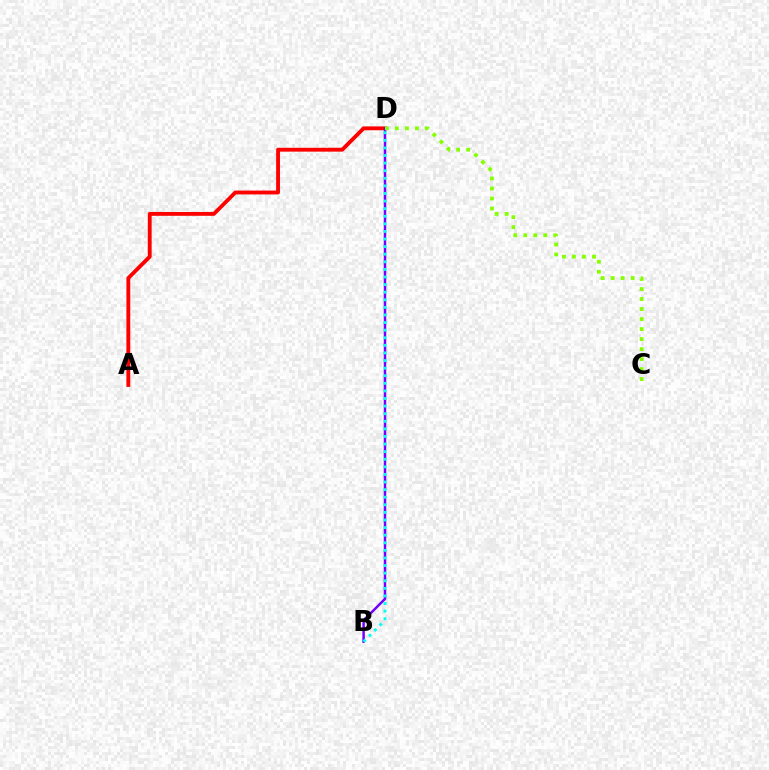{('A', 'D'): [{'color': '#ff0000', 'line_style': 'solid', 'thickness': 2.77}], ('B', 'D'): [{'color': '#7200ff', 'line_style': 'solid', 'thickness': 1.77}, {'color': '#00fff6', 'line_style': 'dotted', 'thickness': 2.06}], ('C', 'D'): [{'color': '#84ff00', 'line_style': 'dotted', 'thickness': 2.72}]}